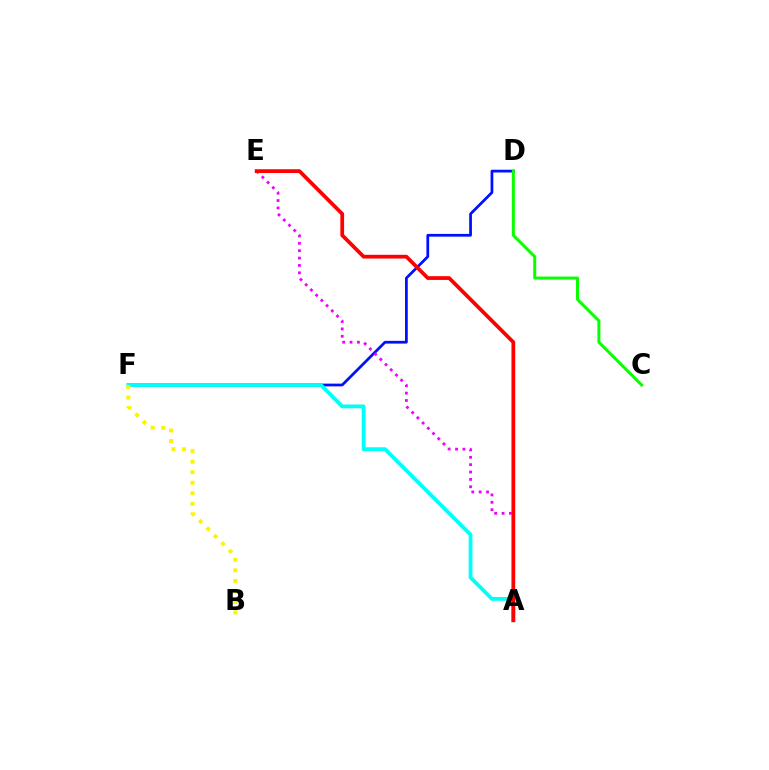{('D', 'F'): [{'color': '#0010ff', 'line_style': 'solid', 'thickness': 1.98}], ('A', 'E'): [{'color': '#ee00ff', 'line_style': 'dotted', 'thickness': 2.0}, {'color': '#ff0000', 'line_style': 'solid', 'thickness': 2.7}], ('A', 'F'): [{'color': '#00fff6', 'line_style': 'solid', 'thickness': 2.74}], ('B', 'F'): [{'color': '#fcf500', 'line_style': 'dotted', 'thickness': 2.86}], ('C', 'D'): [{'color': '#08ff00', 'line_style': 'solid', 'thickness': 2.15}]}